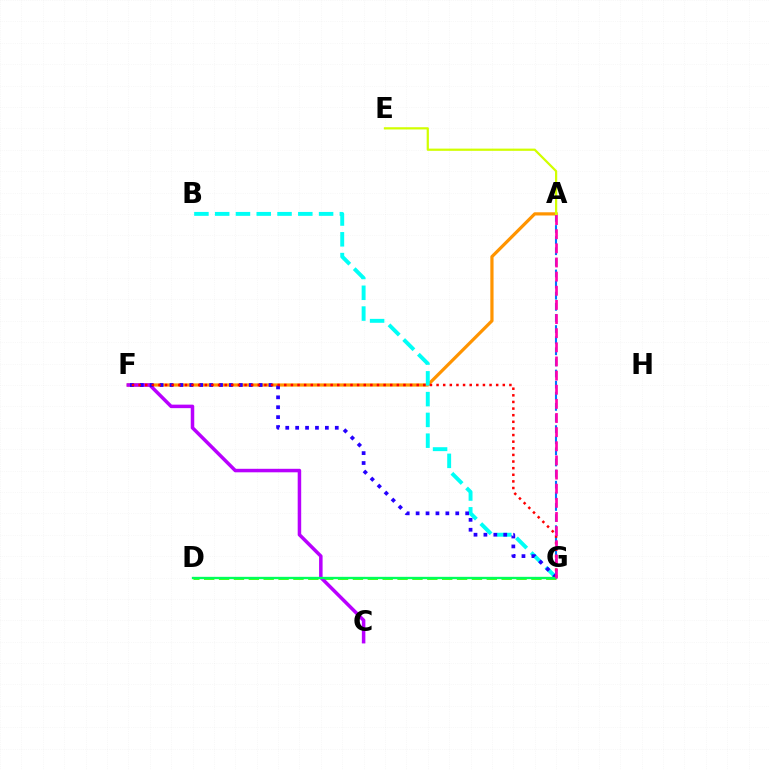{('A', 'G'): [{'color': '#0074ff', 'line_style': 'dashed', 'thickness': 1.51}, {'color': '#ff00ac', 'line_style': 'dashed', 'thickness': 1.92}], ('A', 'F'): [{'color': '#ff9400', 'line_style': 'solid', 'thickness': 2.31}], ('D', 'G'): [{'color': '#3dff00', 'line_style': 'dashed', 'thickness': 2.02}, {'color': '#00ff5c', 'line_style': 'solid', 'thickness': 1.68}], ('B', 'G'): [{'color': '#00fff6', 'line_style': 'dashed', 'thickness': 2.82}], ('C', 'F'): [{'color': '#b900ff', 'line_style': 'solid', 'thickness': 2.53}], ('F', 'G'): [{'color': '#2500ff', 'line_style': 'dotted', 'thickness': 2.69}, {'color': '#ff0000', 'line_style': 'dotted', 'thickness': 1.8}], ('A', 'E'): [{'color': '#d1ff00', 'line_style': 'solid', 'thickness': 1.61}]}